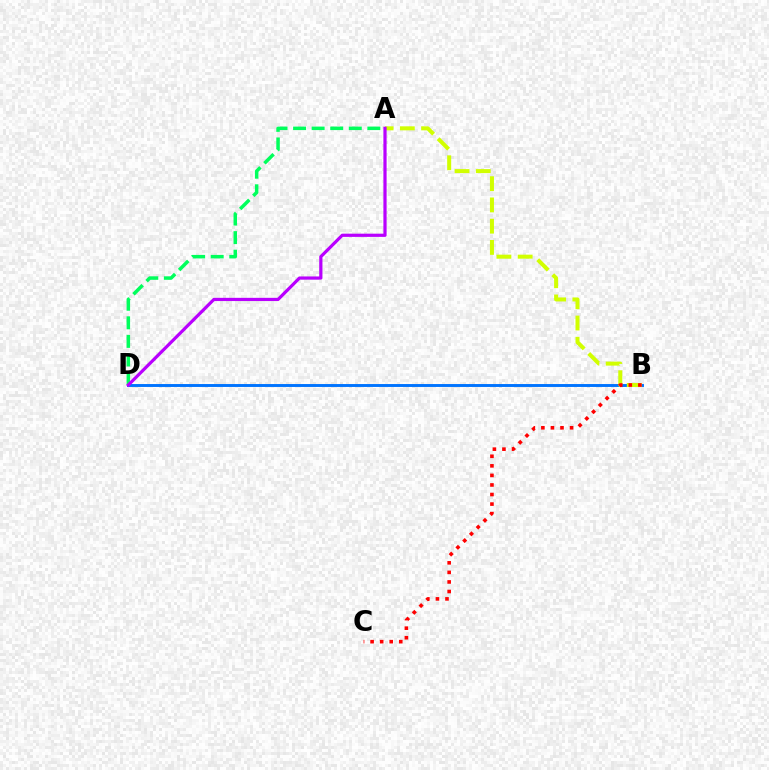{('B', 'D'): [{'color': '#0074ff', 'line_style': 'solid', 'thickness': 2.1}], ('A', 'B'): [{'color': '#d1ff00', 'line_style': 'dashed', 'thickness': 2.89}], ('B', 'C'): [{'color': '#ff0000', 'line_style': 'dotted', 'thickness': 2.6}], ('A', 'D'): [{'color': '#00ff5c', 'line_style': 'dashed', 'thickness': 2.52}, {'color': '#b900ff', 'line_style': 'solid', 'thickness': 2.31}]}